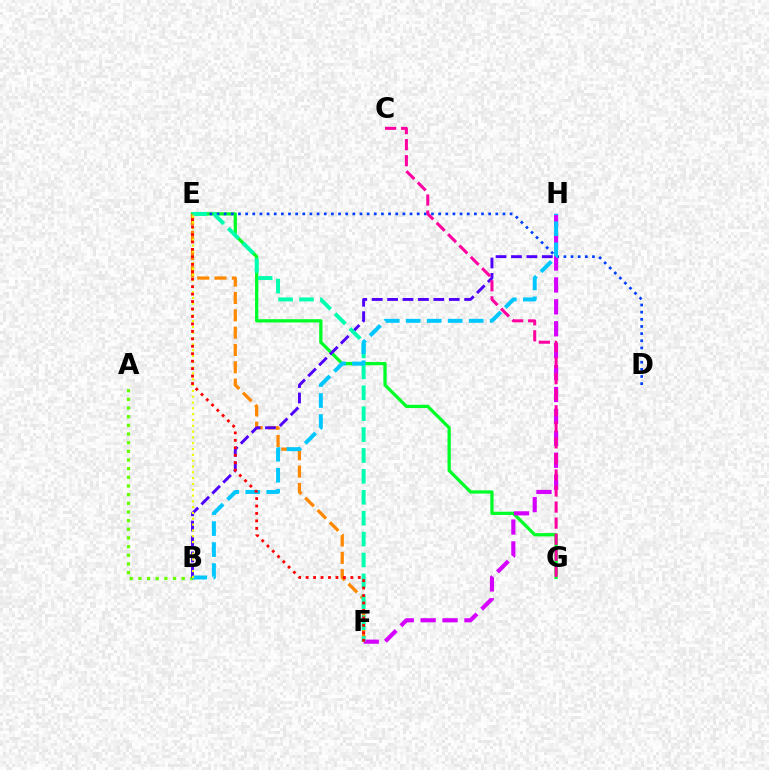{('E', 'G'): [{'color': '#00ff27', 'line_style': 'solid', 'thickness': 2.35}], ('A', 'B'): [{'color': '#66ff00', 'line_style': 'dotted', 'thickness': 2.35}], ('E', 'F'): [{'color': '#ff8800', 'line_style': 'dashed', 'thickness': 2.35}, {'color': '#00ffaf', 'line_style': 'dashed', 'thickness': 2.84}, {'color': '#ff0000', 'line_style': 'dotted', 'thickness': 2.02}], ('D', 'E'): [{'color': '#003fff', 'line_style': 'dotted', 'thickness': 1.94}], ('B', 'H'): [{'color': '#4f00ff', 'line_style': 'dashed', 'thickness': 2.09}, {'color': '#00c7ff', 'line_style': 'dashed', 'thickness': 2.85}], ('F', 'H'): [{'color': '#d600ff', 'line_style': 'dashed', 'thickness': 2.98}], ('C', 'G'): [{'color': '#ff00a0', 'line_style': 'dashed', 'thickness': 2.18}], ('B', 'E'): [{'color': '#eeff00', 'line_style': 'dotted', 'thickness': 1.58}]}